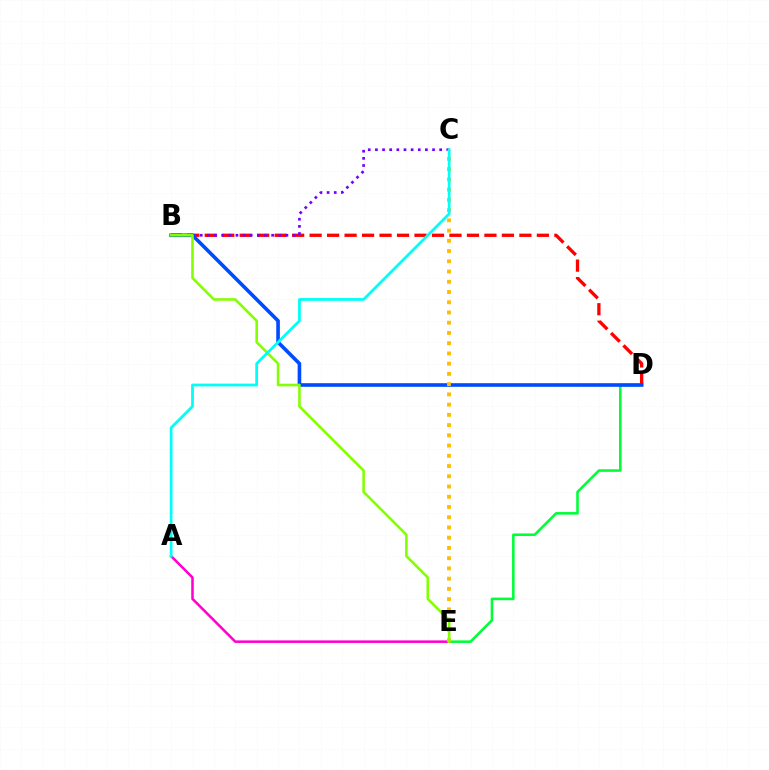{('D', 'E'): [{'color': '#00ff39', 'line_style': 'solid', 'thickness': 1.86}], ('A', 'E'): [{'color': '#ff00cf', 'line_style': 'solid', 'thickness': 1.83}], ('B', 'D'): [{'color': '#ff0000', 'line_style': 'dashed', 'thickness': 2.37}, {'color': '#004bff', 'line_style': 'solid', 'thickness': 2.6}], ('B', 'C'): [{'color': '#7200ff', 'line_style': 'dotted', 'thickness': 1.94}], ('C', 'E'): [{'color': '#ffbd00', 'line_style': 'dotted', 'thickness': 2.78}], ('B', 'E'): [{'color': '#84ff00', 'line_style': 'solid', 'thickness': 1.86}], ('A', 'C'): [{'color': '#00fff6', 'line_style': 'solid', 'thickness': 1.99}]}